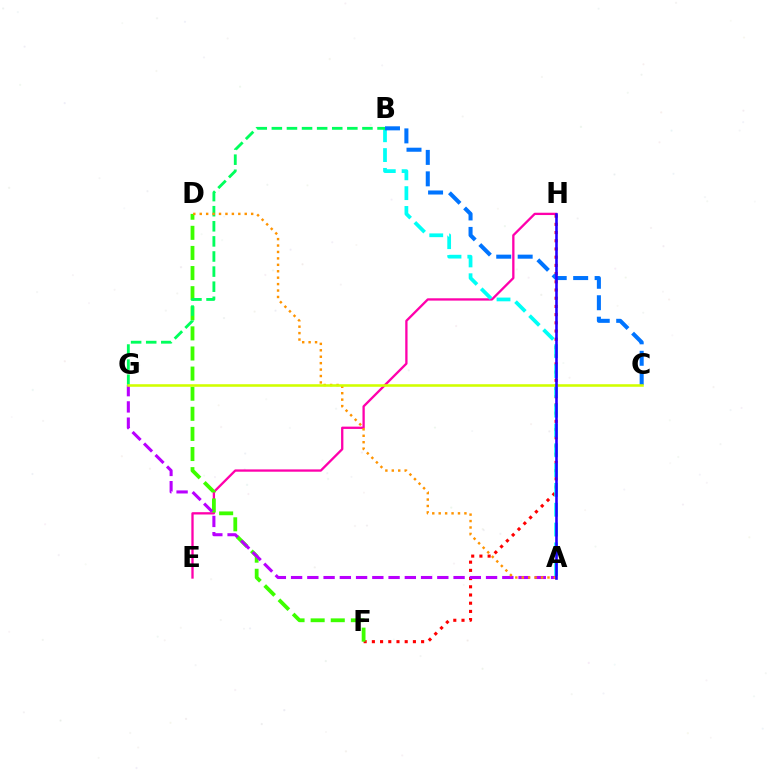{('E', 'H'): [{'color': '#ff00ac', 'line_style': 'solid', 'thickness': 1.66}], ('F', 'H'): [{'color': '#ff0000', 'line_style': 'dotted', 'thickness': 2.23}], ('D', 'F'): [{'color': '#3dff00', 'line_style': 'dashed', 'thickness': 2.73}], ('A', 'B'): [{'color': '#00fff6', 'line_style': 'dashed', 'thickness': 2.69}], ('B', 'G'): [{'color': '#00ff5c', 'line_style': 'dashed', 'thickness': 2.05}], ('A', 'G'): [{'color': '#b900ff', 'line_style': 'dashed', 'thickness': 2.21}], ('A', 'D'): [{'color': '#ff9400', 'line_style': 'dotted', 'thickness': 1.75}], ('B', 'C'): [{'color': '#0074ff', 'line_style': 'dashed', 'thickness': 2.91}], ('C', 'G'): [{'color': '#d1ff00', 'line_style': 'solid', 'thickness': 1.85}], ('A', 'H'): [{'color': '#2500ff', 'line_style': 'solid', 'thickness': 1.88}]}